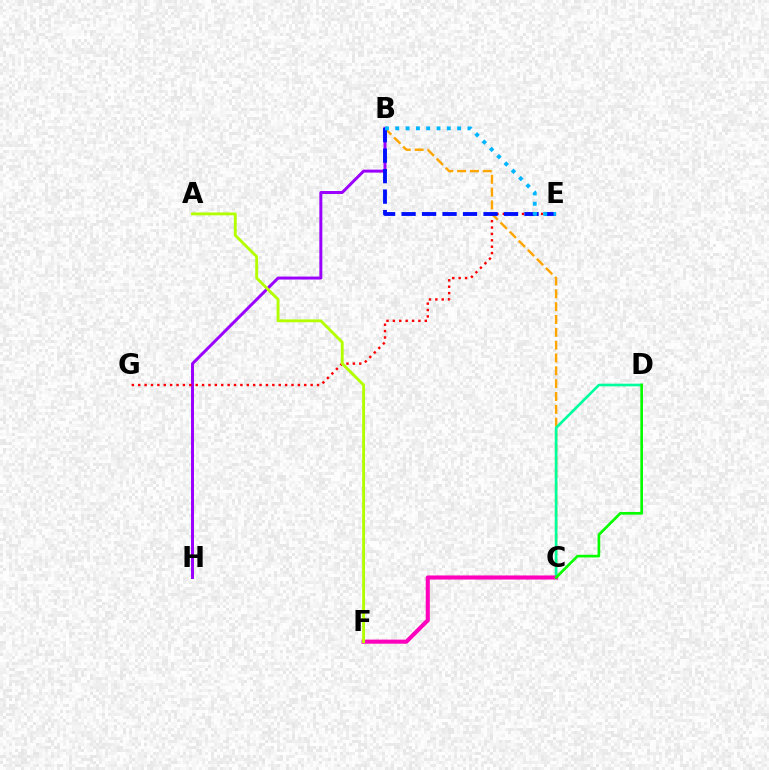{('B', 'H'): [{'color': '#9b00ff', 'line_style': 'solid', 'thickness': 2.14}], ('B', 'C'): [{'color': '#ffa500', 'line_style': 'dashed', 'thickness': 1.74}], ('E', 'G'): [{'color': '#ff0000', 'line_style': 'dotted', 'thickness': 1.74}], ('C', 'D'): [{'color': '#00ff9d', 'line_style': 'solid', 'thickness': 1.92}, {'color': '#08ff00', 'line_style': 'solid', 'thickness': 1.93}], ('B', 'E'): [{'color': '#0010ff', 'line_style': 'dashed', 'thickness': 2.78}, {'color': '#00b5ff', 'line_style': 'dotted', 'thickness': 2.8}], ('C', 'F'): [{'color': '#ff00bd', 'line_style': 'solid', 'thickness': 2.94}], ('A', 'F'): [{'color': '#b3ff00', 'line_style': 'solid', 'thickness': 2.07}]}